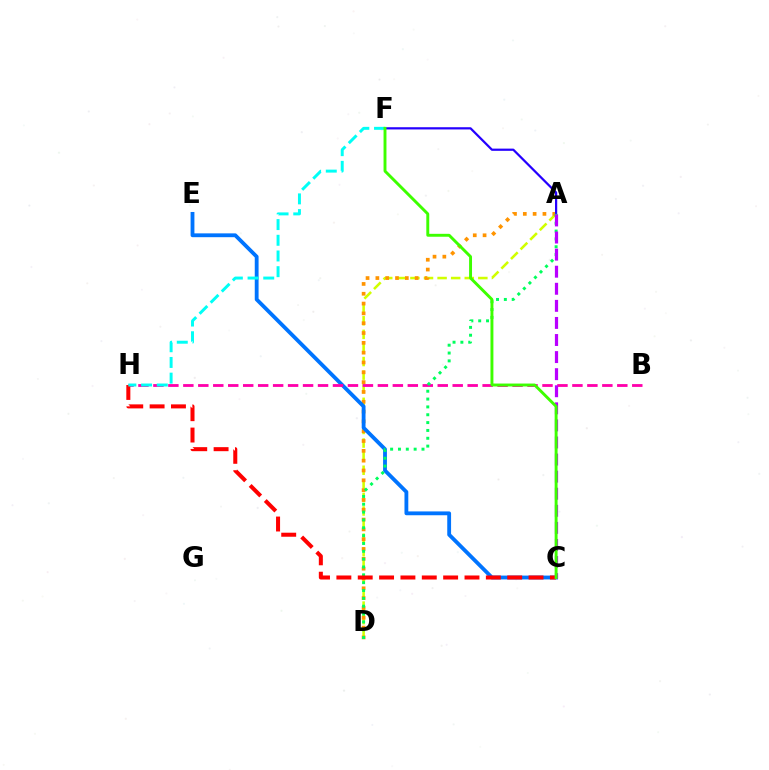{('A', 'D'): [{'color': '#d1ff00', 'line_style': 'dashed', 'thickness': 1.85}, {'color': '#ff9400', 'line_style': 'dotted', 'thickness': 2.67}, {'color': '#00ff5c', 'line_style': 'dotted', 'thickness': 2.13}], ('A', 'F'): [{'color': '#2500ff', 'line_style': 'solid', 'thickness': 1.6}], ('C', 'E'): [{'color': '#0074ff', 'line_style': 'solid', 'thickness': 2.75}], ('B', 'H'): [{'color': '#ff00ac', 'line_style': 'dashed', 'thickness': 2.03}], ('C', 'H'): [{'color': '#ff0000', 'line_style': 'dashed', 'thickness': 2.9}], ('A', 'C'): [{'color': '#b900ff', 'line_style': 'dashed', 'thickness': 2.32}], ('F', 'H'): [{'color': '#00fff6', 'line_style': 'dashed', 'thickness': 2.13}], ('C', 'F'): [{'color': '#3dff00', 'line_style': 'solid', 'thickness': 2.1}]}